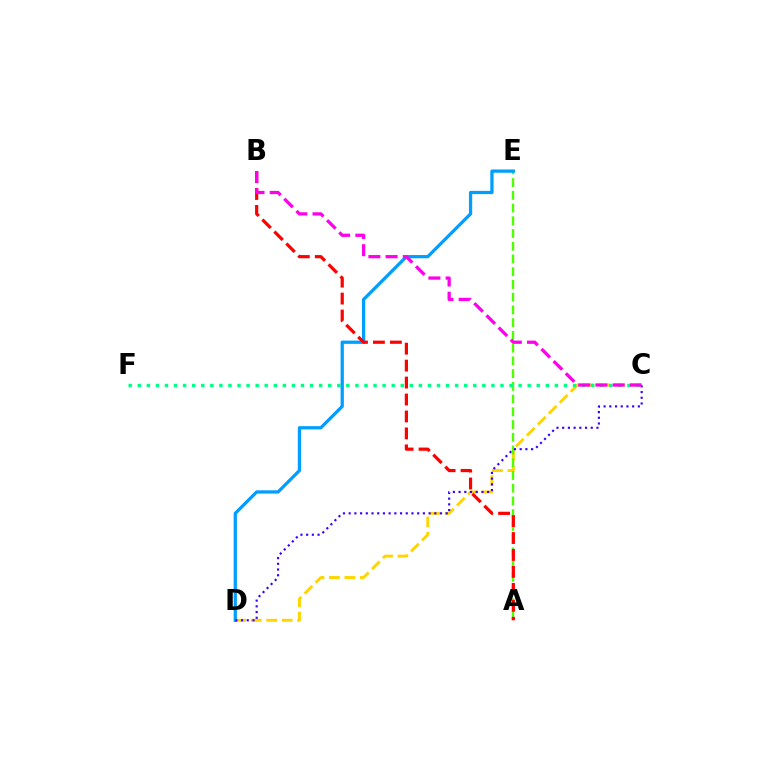{('C', 'D'): [{'color': '#ffd500', 'line_style': 'dashed', 'thickness': 2.1}, {'color': '#3700ff', 'line_style': 'dotted', 'thickness': 1.55}], ('A', 'E'): [{'color': '#4fff00', 'line_style': 'dashed', 'thickness': 1.73}], ('C', 'F'): [{'color': '#00ff86', 'line_style': 'dotted', 'thickness': 2.46}], ('D', 'E'): [{'color': '#009eff', 'line_style': 'solid', 'thickness': 2.35}], ('A', 'B'): [{'color': '#ff0000', 'line_style': 'dashed', 'thickness': 2.3}], ('B', 'C'): [{'color': '#ff00ed', 'line_style': 'dashed', 'thickness': 2.34}]}